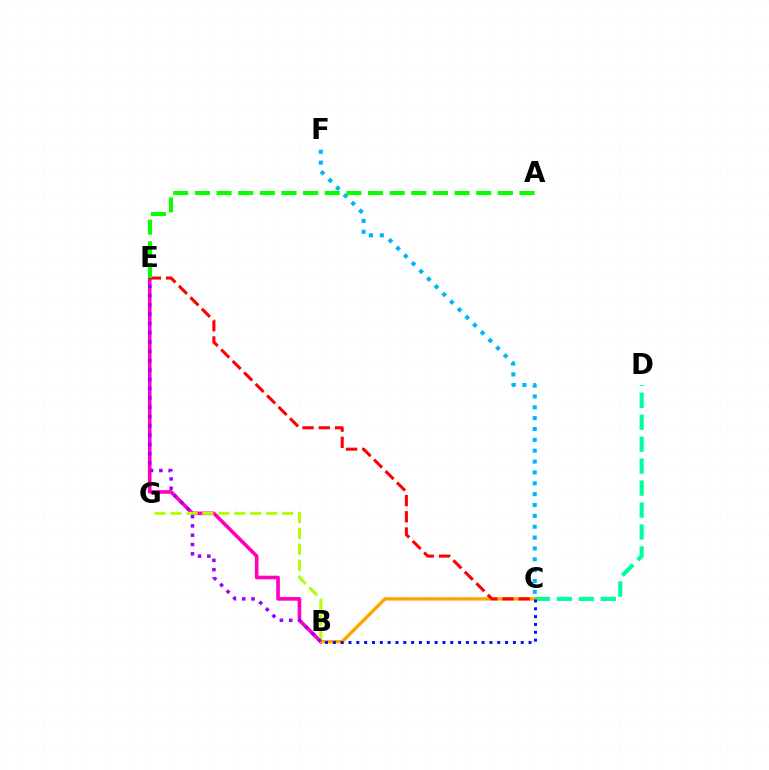{('C', 'D'): [{'color': '#00ff9d', 'line_style': 'dashed', 'thickness': 2.98}], ('B', 'E'): [{'color': '#ff00bd', 'line_style': 'solid', 'thickness': 2.6}, {'color': '#9b00ff', 'line_style': 'dotted', 'thickness': 2.53}], ('B', 'C'): [{'color': '#ffa500', 'line_style': 'solid', 'thickness': 2.42}, {'color': '#0010ff', 'line_style': 'dotted', 'thickness': 2.13}], ('C', 'F'): [{'color': '#00b5ff', 'line_style': 'dotted', 'thickness': 2.95}], ('B', 'G'): [{'color': '#b3ff00', 'line_style': 'dashed', 'thickness': 2.17}], ('C', 'E'): [{'color': '#ff0000', 'line_style': 'dashed', 'thickness': 2.2}], ('A', 'E'): [{'color': '#08ff00', 'line_style': 'dashed', 'thickness': 2.94}]}